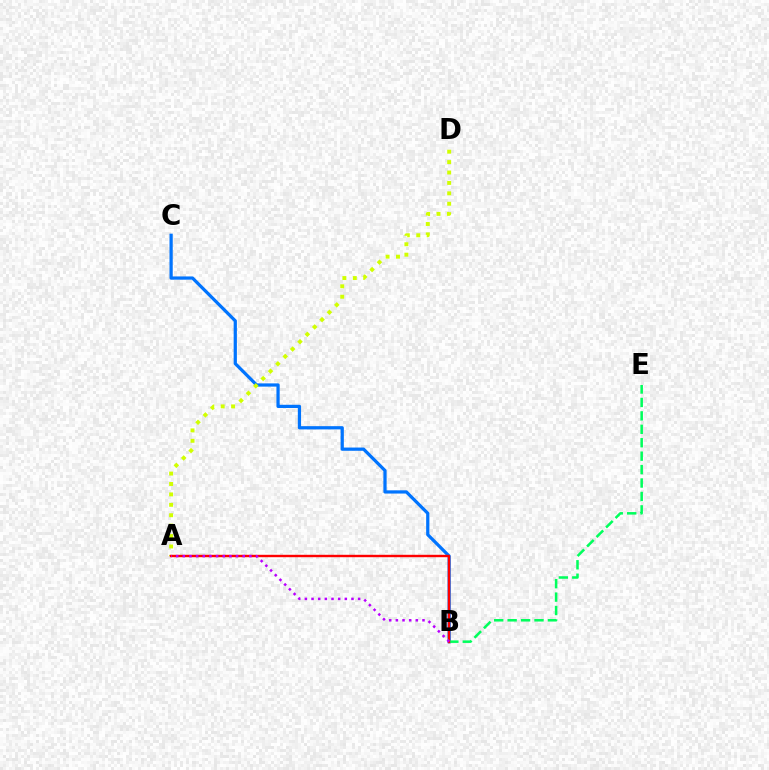{('B', 'C'): [{'color': '#0074ff', 'line_style': 'solid', 'thickness': 2.33}], ('A', 'D'): [{'color': '#d1ff00', 'line_style': 'dotted', 'thickness': 2.83}], ('B', 'E'): [{'color': '#00ff5c', 'line_style': 'dashed', 'thickness': 1.82}], ('A', 'B'): [{'color': '#ff0000', 'line_style': 'solid', 'thickness': 1.73}, {'color': '#b900ff', 'line_style': 'dotted', 'thickness': 1.81}]}